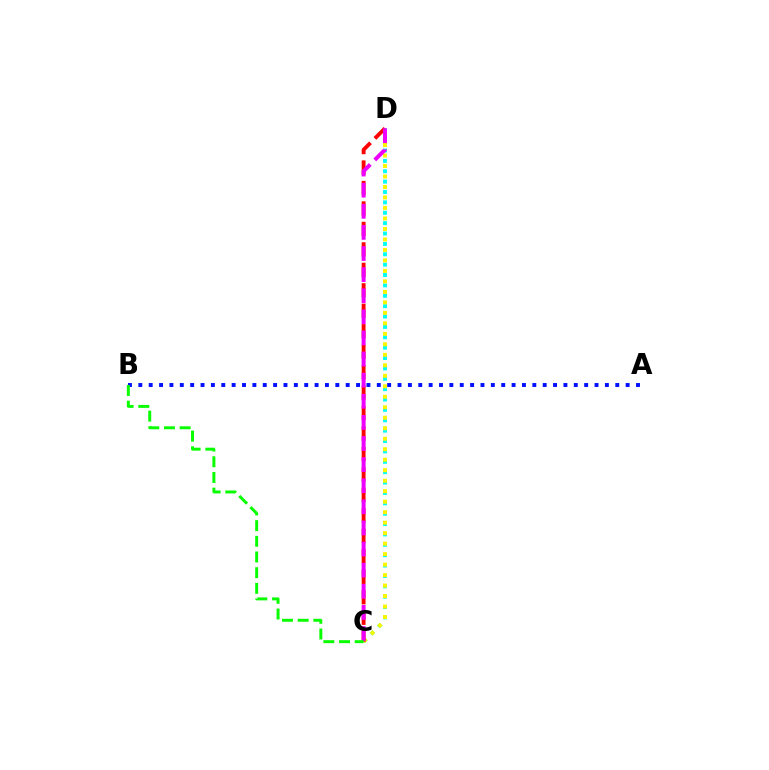{('C', 'D'): [{'color': '#00fff6', 'line_style': 'dotted', 'thickness': 2.82}, {'color': '#fcf500', 'line_style': 'dotted', 'thickness': 2.85}, {'color': '#ff0000', 'line_style': 'dashed', 'thickness': 2.78}, {'color': '#ee00ff', 'line_style': 'dashed', 'thickness': 2.87}], ('A', 'B'): [{'color': '#0010ff', 'line_style': 'dotted', 'thickness': 2.82}], ('B', 'C'): [{'color': '#08ff00', 'line_style': 'dashed', 'thickness': 2.13}]}